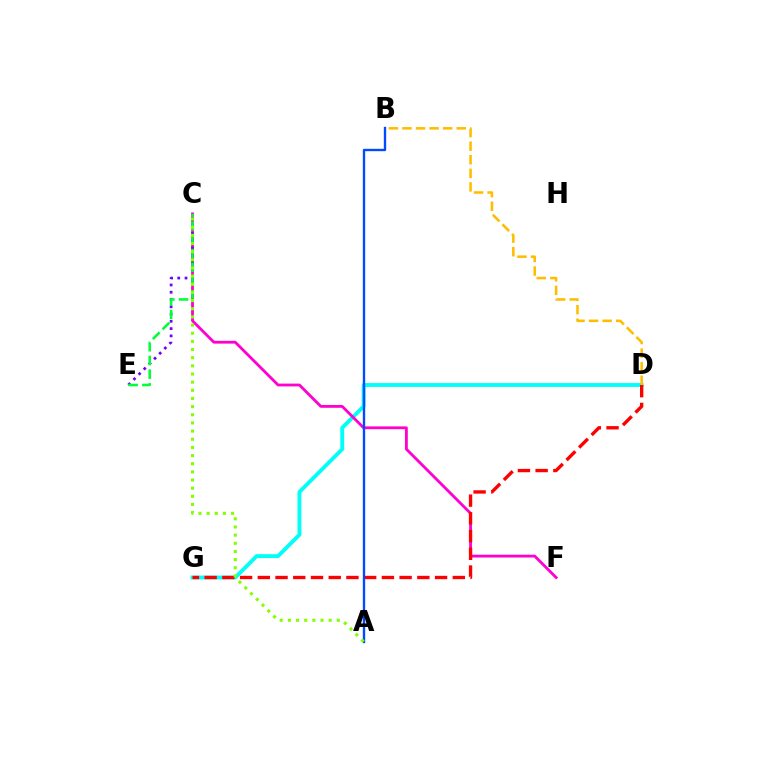{('D', 'G'): [{'color': '#00fff6', 'line_style': 'solid', 'thickness': 2.78}, {'color': '#ff0000', 'line_style': 'dashed', 'thickness': 2.41}], ('C', 'F'): [{'color': '#ff00cf', 'line_style': 'solid', 'thickness': 2.02}], ('C', 'E'): [{'color': '#7200ff', 'line_style': 'dotted', 'thickness': 1.98}, {'color': '#00ff39', 'line_style': 'dashed', 'thickness': 1.86}], ('A', 'B'): [{'color': '#004bff', 'line_style': 'solid', 'thickness': 1.7}], ('B', 'D'): [{'color': '#ffbd00', 'line_style': 'dashed', 'thickness': 1.84}], ('A', 'C'): [{'color': '#84ff00', 'line_style': 'dotted', 'thickness': 2.22}]}